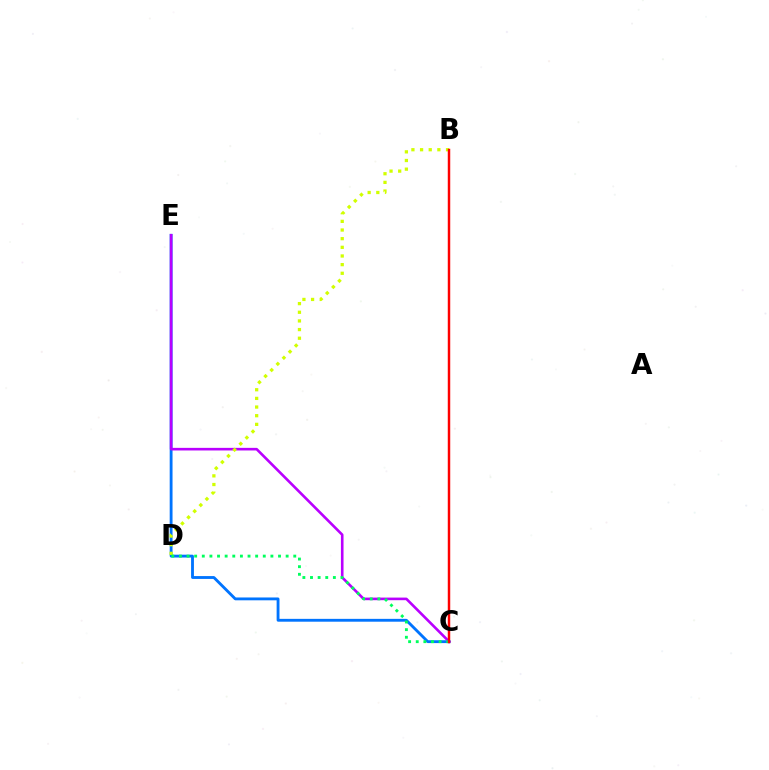{('C', 'E'): [{'color': '#0074ff', 'line_style': 'solid', 'thickness': 2.05}, {'color': '#b900ff', 'line_style': 'solid', 'thickness': 1.88}], ('B', 'D'): [{'color': '#d1ff00', 'line_style': 'dotted', 'thickness': 2.35}], ('C', 'D'): [{'color': '#00ff5c', 'line_style': 'dotted', 'thickness': 2.07}], ('B', 'C'): [{'color': '#ff0000', 'line_style': 'solid', 'thickness': 1.77}]}